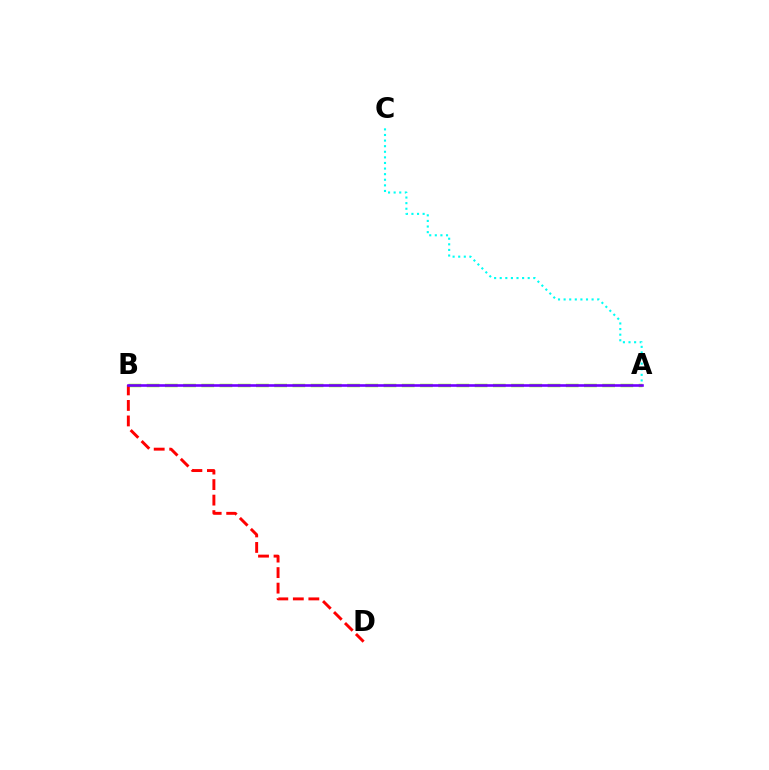{('A', 'C'): [{'color': '#00fff6', 'line_style': 'dotted', 'thickness': 1.52}], ('A', 'B'): [{'color': '#84ff00', 'line_style': 'dashed', 'thickness': 2.48}, {'color': '#7200ff', 'line_style': 'solid', 'thickness': 1.89}], ('B', 'D'): [{'color': '#ff0000', 'line_style': 'dashed', 'thickness': 2.11}]}